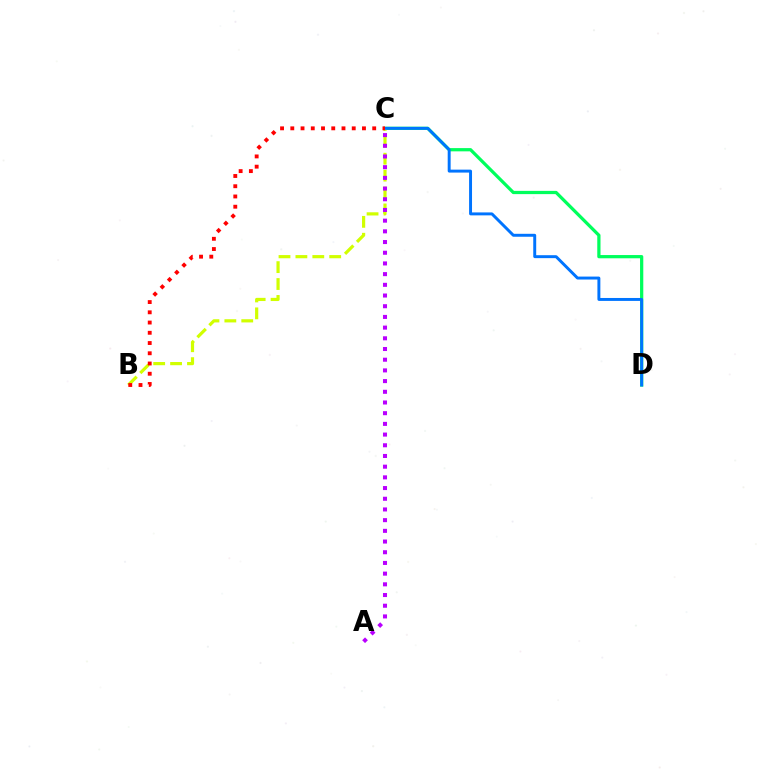{('C', 'D'): [{'color': '#00ff5c', 'line_style': 'solid', 'thickness': 2.33}, {'color': '#0074ff', 'line_style': 'solid', 'thickness': 2.12}], ('B', 'C'): [{'color': '#d1ff00', 'line_style': 'dashed', 'thickness': 2.3}, {'color': '#ff0000', 'line_style': 'dotted', 'thickness': 2.78}], ('A', 'C'): [{'color': '#b900ff', 'line_style': 'dotted', 'thickness': 2.91}]}